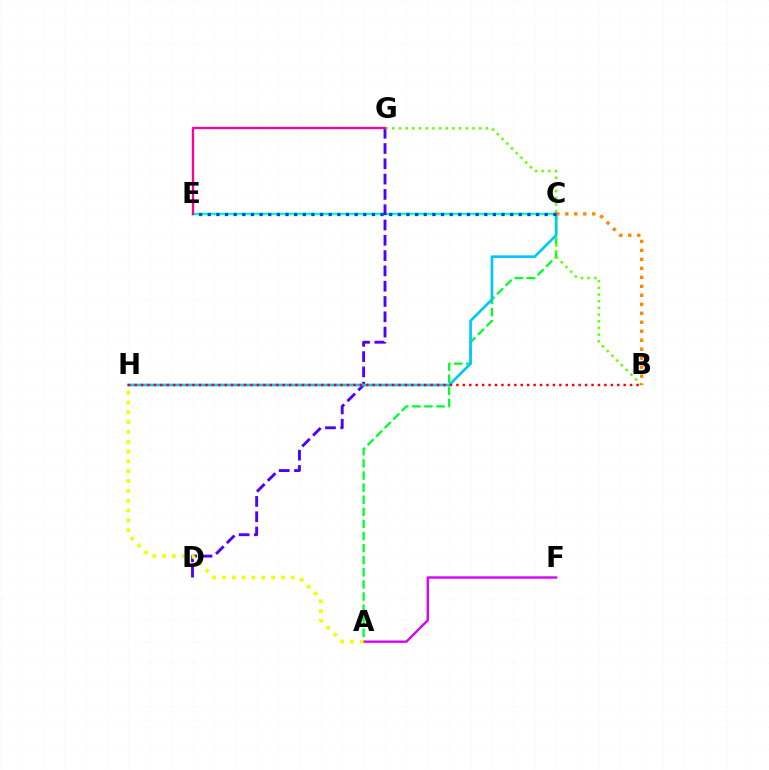{('A', 'C'): [{'color': '#00ff27', 'line_style': 'dashed', 'thickness': 1.64}], ('A', 'F'): [{'color': '#d600ff', 'line_style': 'solid', 'thickness': 1.72}], ('C', 'E'): [{'color': '#00ffaf', 'line_style': 'solid', 'thickness': 1.75}, {'color': '#003fff', 'line_style': 'dotted', 'thickness': 2.35}], ('D', 'G'): [{'color': '#4f00ff', 'line_style': 'dashed', 'thickness': 2.08}], ('B', 'G'): [{'color': '#66ff00', 'line_style': 'dotted', 'thickness': 1.82}], ('E', 'G'): [{'color': '#ff00a0', 'line_style': 'solid', 'thickness': 1.66}], ('C', 'H'): [{'color': '#00c7ff', 'line_style': 'solid', 'thickness': 1.93}], ('B', 'C'): [{'color': '#ff8800', 'line_style': 'dotted', 'thickness': 2.44}], ('B', 'H'): [{'color': '#ff0000', 'line_style': 'dotted', 'thickness': 1.75}], ('A', 'H'): [{'color': '#eeff00', 'line_style': 'dotted', 'thickness': 2.67}]}